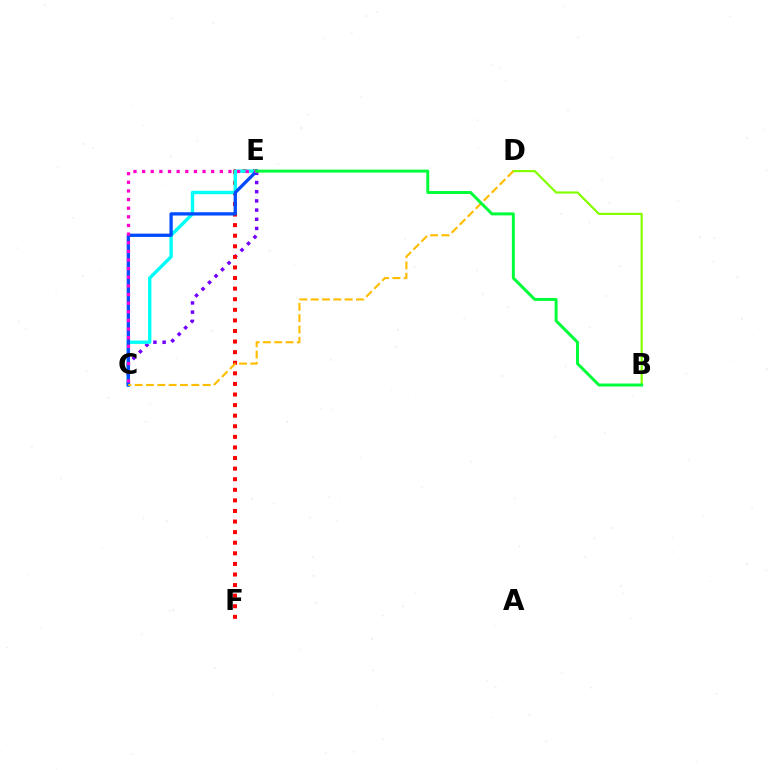{('C', 'E'): [{'color': '#7200ff', 'line_style': 'dotted', 'thickness': 2.5}, {'color': '#00fff6', 'line_style': 'solid', 'thickness': 2.44}, {'color': '#004bff', 'line_style': 'solid', 'thickness': 2.37}, {'color': '#ff00cf', 'line_style': 'dotted', 'thickness': 2.35}], ('E', 'F'): [{'color': '#ff0000', 'line_style': 'dotted', 'thickness': 2.88}], ('B', 'D'): [{'color': '#84ff00', 'line_style': 'solid', 'thickness': 1.58}], ('C', 'D'): [{'color': '#ffbd00', 'line_style': 'dashed', 'thickness': 1.54}], ('B', 'E'): [{'color': '#00ff39', 'line_style': 'solid', 'thickness': 2.13}]}